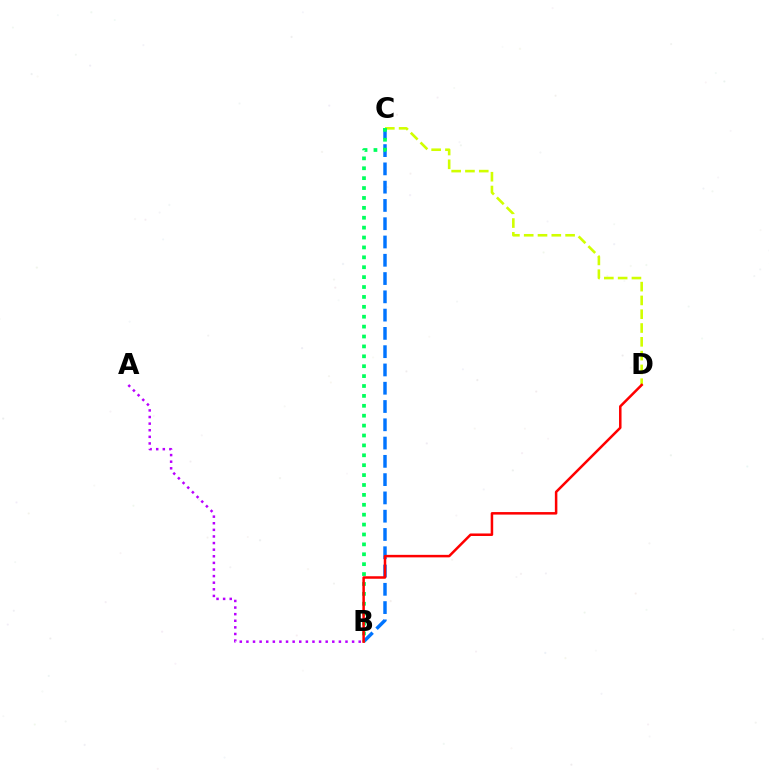{('C', 'D'): [{'color': '#d1ff00', 'line_style': 'dashed', 'thickness': 1.87}], ('B', 'C'): [{'color': '#0074ff', 'line_style': 'dashed', 'thickness': 2.48}, {'color': '#00ff5c', 'line_style': 'dotted', 'thickness': 2.69}], ('A', 'B'): [{'color': '#b900ff', 'line_style': 'dotted', 'thickness': 1.79}], ('B', 'D'): [{'color': '#ff0000', 'line_style': 'solid', 'thickness': 1.81}]}